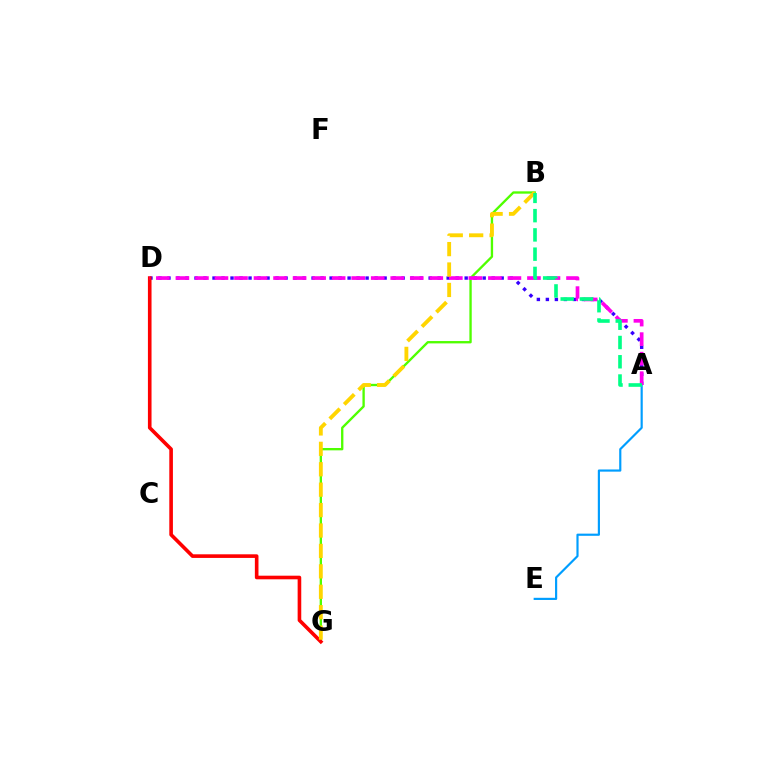{('A', 'D'): [{'color': '#3700ff', 'line_style': 'dotted', 'thickness': 2.45}, {'color': '#ff00ed', 'line_style': 'dashed', 'thickness': 2.65}], ('B', 'G'): [{'color': '#4fff00', 'line_style': 'solid', 'thickness': 1.69}, {'color': '#ffd500', 'line_style': 'dashed', 'thickness': 2.77}], ('A', 'E'): [{'color': '#009eff', 'line_style': 'solid', 'thickness': 1.56}], ('D', 'G'): [{'color': '#ff0000', 'line_style': 'solid', 'thickness': 2.6}], ('A', 'B'): [{'color': '#00ff86', 'line_style': 'dashed', 'thickness': 2.62}]}